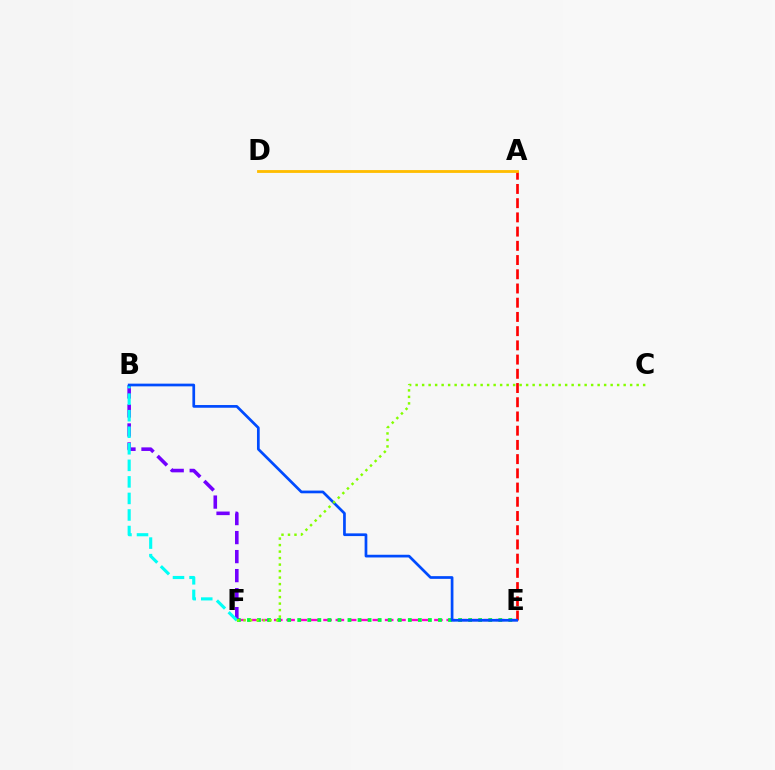{('A', 'E'): [{'color': '#ff0000', 'line_style': 'dashed', 'thickness': 1.93}], ('E', 'F'): [{'color': '#ff00cf', 'line_style': 'dashed', 'thickness': 1.67}, {'color': '#00ff39', 'line_style': 'dotted', 'thickness': 2.73}], ('B', 'F'): [{'color': '#7200ff', 'line_style': 'dashed', 'thickness': 2.58}, {'color': '#00fff6', 'line_style': 'dashed', 'thickness': 2.25}], ('A', 'D'): [{'color': '#ffbd00', 'line_style': 'solid', 'thickness': 2.03}], ('B', 'E'): [{'color': '#004bff', 'line_style': 'solid', 'thickness': 1.95}], ('C', 'F'): [{'color': '#84ff00', 'line_style': 'dotted', 'thickness': 1.77}]}